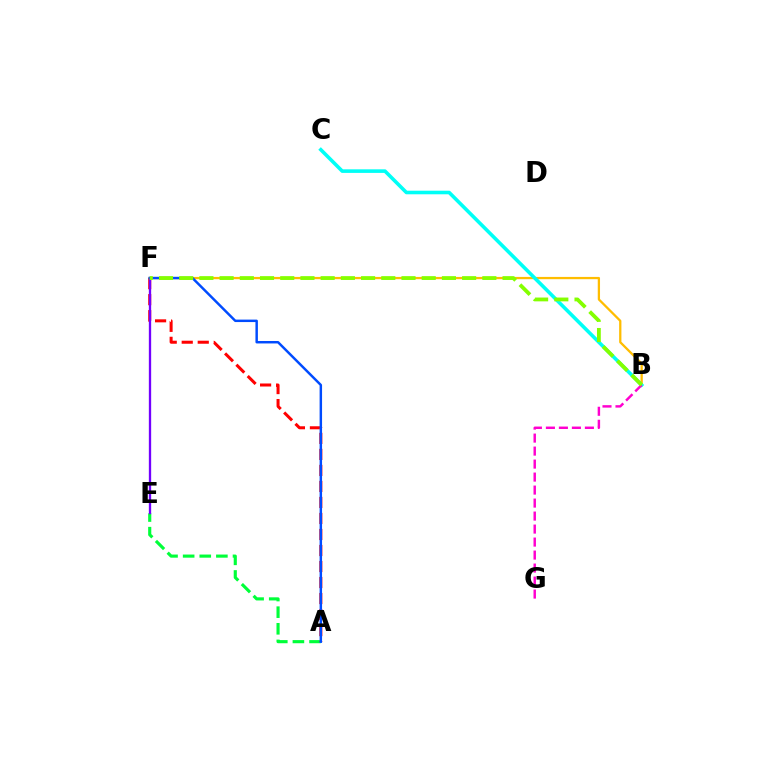{('B', 'F'): [{'color': '#ffbd00', 'line_style': 'solid', 'thickness': 1.64}, {'color': '#84ff00', 'line_style': 'dashed', 'thickness': 2.75}], ('A', 'E'): [{'color': '#00ff39', 'line_style': 'dashed', 'thickness': 2.26}], ('B', 'C'): [{'color': '#00fff6', 'line_style': 'solid', 'thickness': 2.58}], ('A', 'F'): [{'color': '#ff0000', 'line_style': 'dashed', 'thickness': 2.18}, {'color': '#004bff', 'line_style': 'solid', 'thickness': 1.77}], ('E', 'F'): [{'color': '#7200ff', 'line_style': 'solid', 'thickness': 1.67}], ('B', 'G'): [{'color': '#ff00cf', 'line_style': 'dashed', 'thickness': 1.77}]}